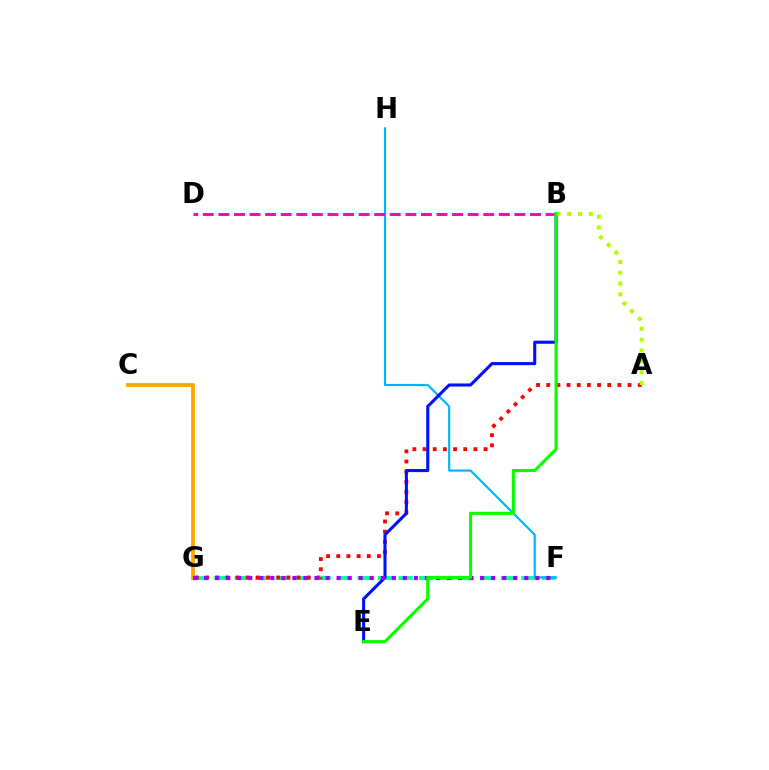{('F', 'G'): [{'color': '#00ff9d', 'line_style': 'dashed', 'thickness': 2.78}, {'color': '#9b00ff', 'line_style': 'dotted', 'thickness': 3.0}], ('F', 'H'): [{'color': '#00b5ff', 'line_style': 'solid', 'thickness': 1.56}], ('A', 'G'): [{'color': '#ff0000', 'line_style': 'dotted', 'thickness': 2.76}], ('B', 'E'): [{'color': '#0010ff', 'line_style': 'solid', 'thickness': 2.22}, {'color': '#08ff00', 'line_style': 'solid', 'thickness': 2.25}], ('C', 'G'): [{'color': '#ffa500', 'line_style': 'solid', 'thickness': 2.76}], ('B', 'D'): [{'color': '#ff00bd', 'line_style': 'dashed', 'thickness': 2.12}], ('A', 'B'): [{'color': '#b3ff00', 'line_style': 'dotted', 'thickness': 2.94}]}